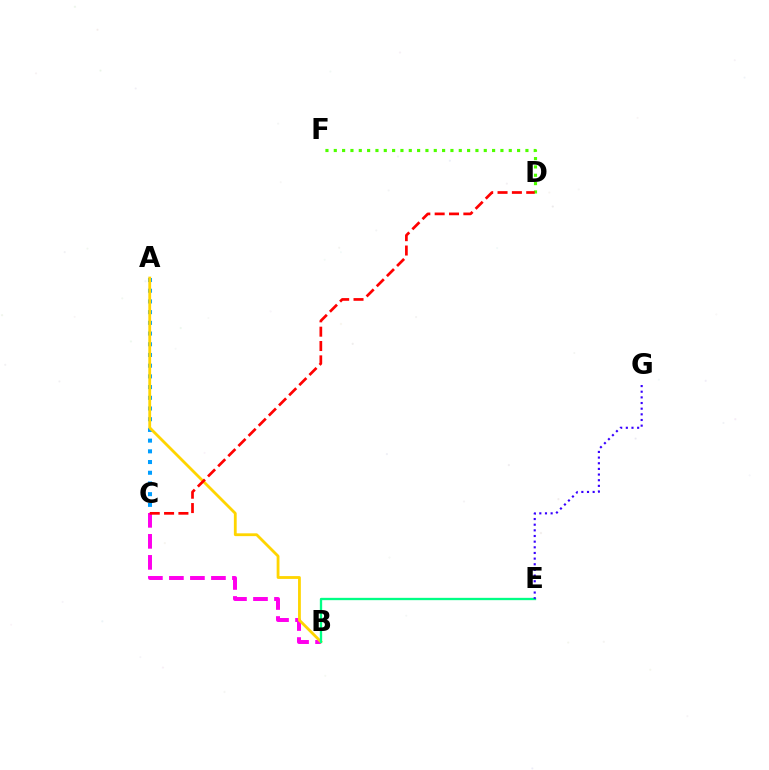{('B', 'C'): [{'color': '#ff00ed', 'line_style': 'dashed', 'thickness': 2.86}], ('A', 'C'): [{'color': '#009eff', 'line_style': 'dotted', 'thickness': 2.91}], ('A', 'B'): [{'color': '#ffd500', 'line_style': 'solid', 'thickness': 2.02}], ('D', 'F'): [{'color': '#4fff00', 'line_style': 'dotted', 'thickness': 2.26}], ('C', 'D'): [{'color': '#ff0000', 'line_style': 'dashed', 'thickness': 1.95}], ('B', 'E'): [{'color': '#00ff86', 'line_style': 'solid', 'thickness': 1.67}], ('E', 'G'): [{'color': '#3700ff', 'line_style': 'dotted', 'thickness': 1.54}]}